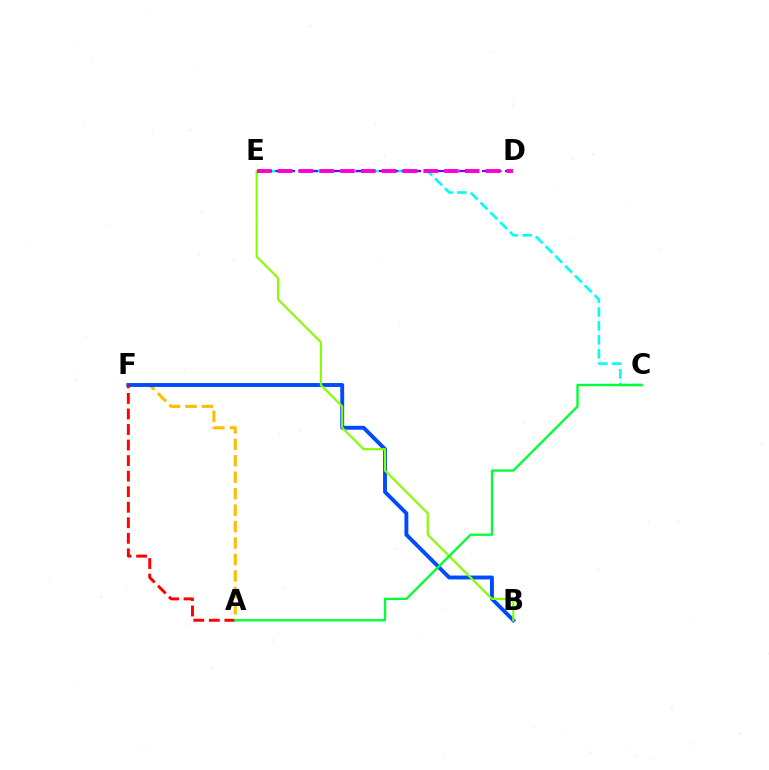{('C', 'E'): [{'color': '#00fff6', 'line_style': 'dashed', 'thickness': 1.88}], ('D', 'E'): [{'color': '#7200ff', 'line_style': 'dashed', 'thickness': 1.56}, {'color': '#ff00cf', 'line_style': 'dashed', 'thickness': 2.83}], ('A', 'F'): [{'color': '#ffbd00', 'line_style': 'dashed', 'thickness': 2.23}, {'color': '#ff0000', 'line_style': 'dashed', 'thickness': 2.11}], ('B', 'F'): [{'color': '#004bff', 'line_style': 'solid', 'thickness': 2.8}], ('B', 'E'): [{'color': '#84ff00', 'line_style': 'solid', 'thickness': 1.56}], ('A', 'C'): [{'color': '#00ff39', 'line_style': 'solid', 'thickness': 1.68}]}